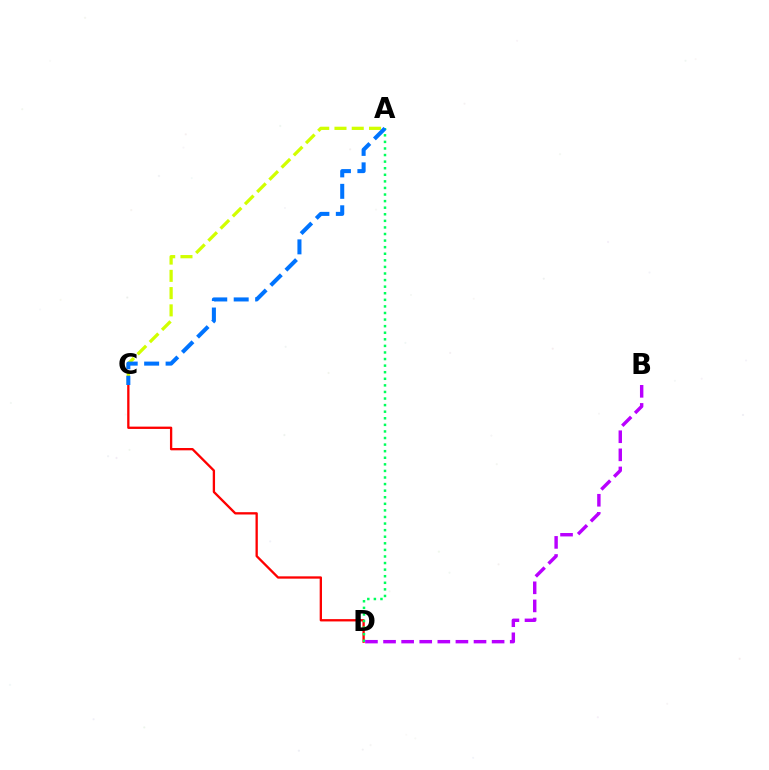{('C', 'D'): [{'color': '#ff0000', 'line_style': 'solid', 'thickness': 1.67}], ('A', 'C'): [{'color': '#d1ff00', 'line_style': 'dashed', 'thickness': 2.35}, {'color': '#0074ff', 'line_style': 'dashed', 'thickness': 2.91}], ('A', 'D'): [{'color': '#00ff5c', 'line_style': 'dotted', 'thickness': 1.79}], ('B', 'D'): [{'color': '#b900ff', 'line_style': 'dashed', 'thickness': 2.46}]}